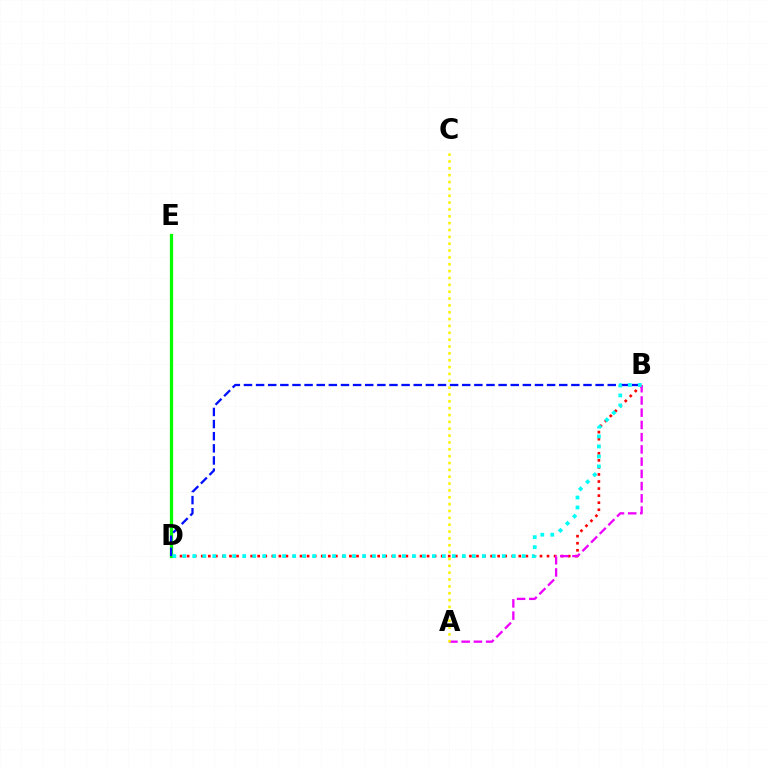{('B', 'D'): [{'color': '#ff0000', 'line_style': 'dotted', 'thickness': 1.92}, {'color': '#0010ff', 'line_style': 'dashed', 'thickness': 1.65}, {'color': '#00fff6', 'line_style': 'dotted', 'thickness': 2.71}], ('D', 'E'): [{'color': '#08ff00', 'line_style': 'solid', 'thickness': 2.34}], ('A', 'B'): [{'color': '#ee00ff', 'line_style': 'dashed', 'thickness': 1.66}], ('A', 'C'): [{'color': '#fcf500', 'line_style': 'dotted', 'thickness': 1.86}]}